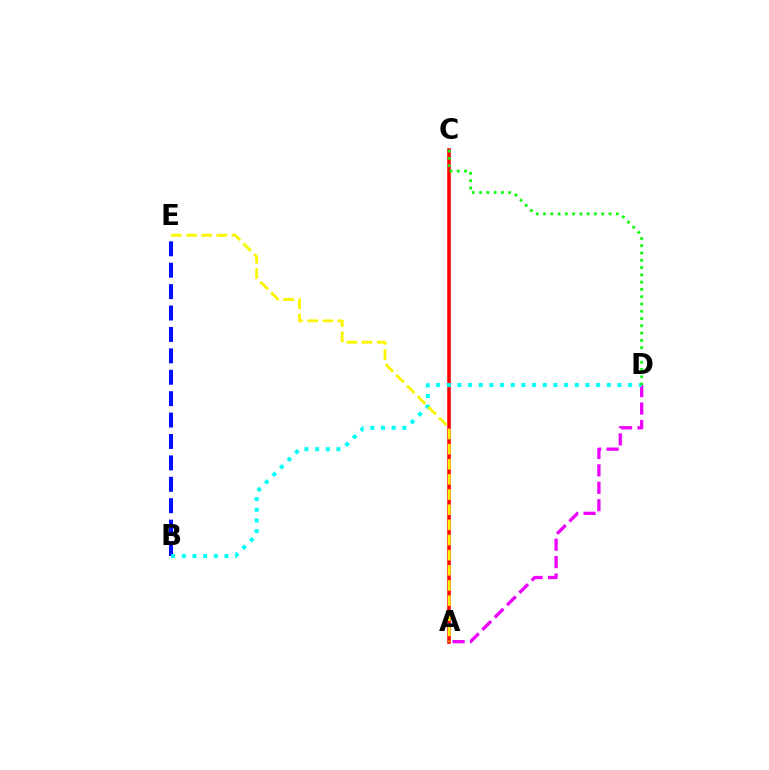{('B', 'E'): [{'color': '#0010ff', 'line_style': 'dashed', 'thickness': 2.91}], ('A', 'C'): [{'color': '#ff0000', 'line_style': 'solid', 'thickness': 2.56}], ('A', 'D'): [{'color': '#ee00ff', 'line_style': 'dashed', 'thickness': 2.37}], ('B', 'D'): [{'color': '#00fff6', 'line_style': 'dotted', 'thickness': 2.9}], ('A', 'E'): [{'color': '#fcf500', 'line_style': 'dashed', 'thickness': 2.06}], ('C', 'D'): [{'color': '#08ff00', 'line_style': 'dotted', 'thickness': 1.98}]}